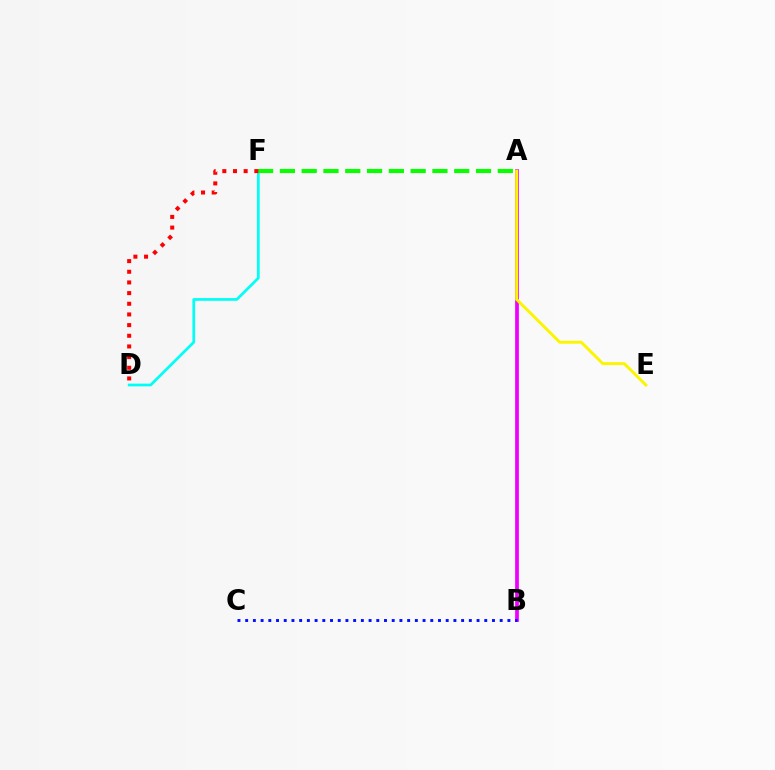{('A', 'B'): [{'color': '#ee00ff', 'line_style': 'solid', 'thickness': 2.68}], ('B', 'C'): [{'color': '#0010ff', 'line_style': 'dotted', 'thickness': 2.1}], ('A', 'E'): [{'color': '#fcf500', 'line_style': 'solid', 'thickness': 2.11}], ('D', 'F'): [{'color': '#00fff6', 'line_style': 'solid', 'thickness': 1.97}, {'color': '#ff0000', 'line_style': 'dotted', 'thickness': 2.9}], ('A', 'F'): [{'color': '#08ff00', 'line_style': 'dashed', 'thickness': 2.96}]}